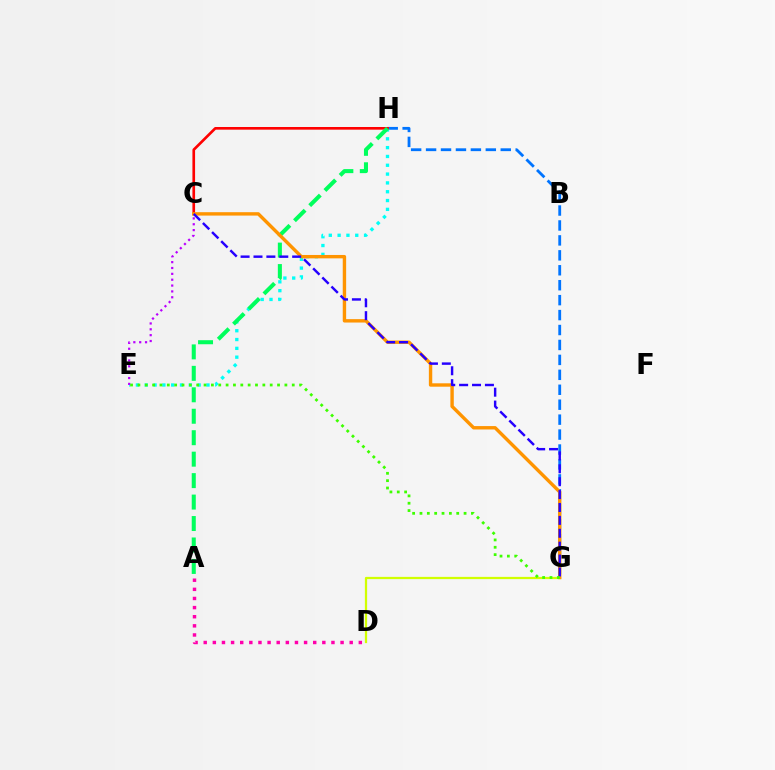{('G', 'H'): [{'color': '#0074ff', 'line_style': 'dashed', 'thickness': 2.03}], ('E', 'H'): [{'color': '#00fff6', 'line_style': 'dotted', 'thickness': 2.4}], ('D', 'G'): [{'color': '#d1ff00', 'line_style': 'solid', 'thickness': 1.62}], ('C', 'E'): [{'color': '#b900ff', 'line_style': 'dotted', 'thickness': 1.59}], ('C', 'H'): [{'color': '#ff0000', 'line_style': 'solid', 'thickness': 1.92}], ('A', 'H'): [{'color': '#00ff5c', 'line_style': 'dashed', 'thickness': 2.91}], ('C', 'G'): [{'color': '#ff9400', 'line_style': 'solid', 'thickness': 2.45}, {'color': '#2500ff', 'line_style': 'dashed', 'thickness': 1.75}], ('A', 'D'): [{'color': '#ff00ac', 'line_style': 'dotted', 'thickness': 2.48}], ('E', 'G'): [{'color': '#3dff00', 'line_style': 'dotted', 'thickness': 2.0}]}